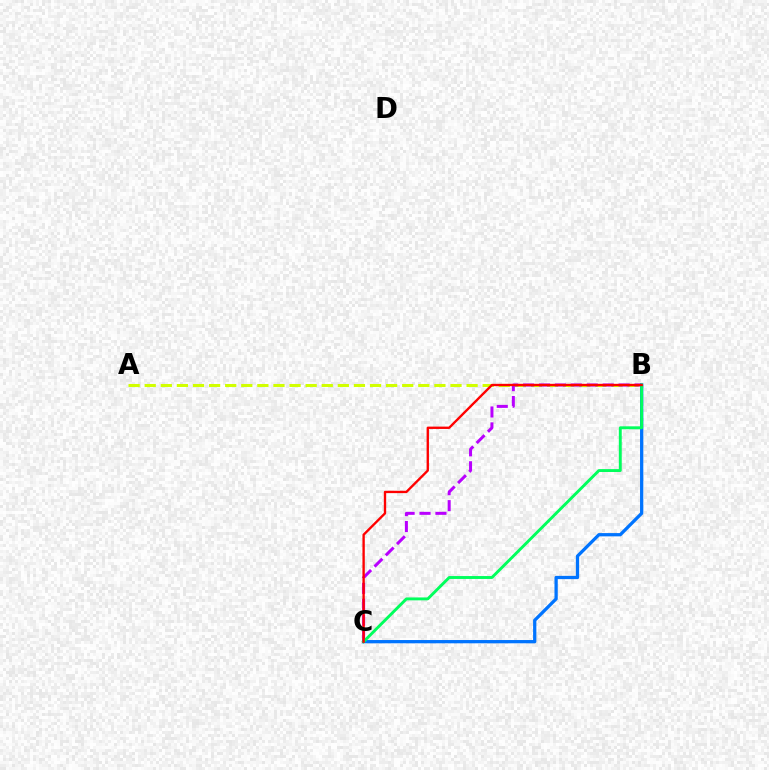{('A', 'B'): [{'color': '#d1ff00', 'line_style': 'dashed', 'thickness': 2.19}], ('B', 'C'): [{'color': '#b900ff', 'line_style': 'dashed', 'thickness': 2.16}, {'color': '#0074ff', 'line_style': 'solid', 'thickness': 2.35}, {'color': '#00ff5c', 'line_style': 'solid', 'thickness': 2.09}, {'color': '#ff0000', 'line_style': 'solid', 'thickness': 1.69}]}